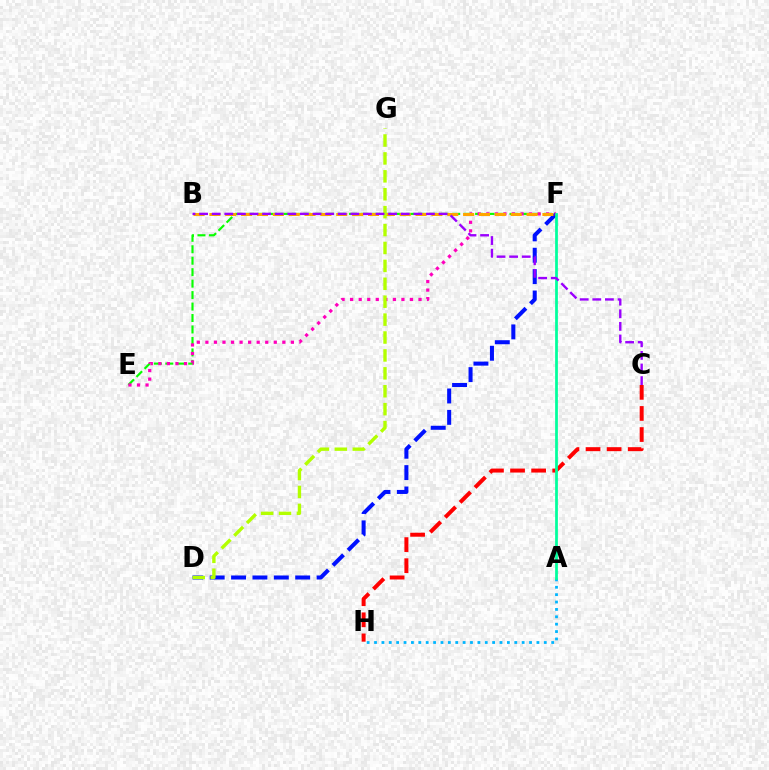{('E', 'F'): [{'color': '#08ff00', 'line_style': 'dashed', 'thickness': 1.56}, {'color': '#ff00bd', 'line_style': 'dotted', 'thickness': 2.32}], ('A', 'H'): [{'color': '#00b5ff', 'line_style': 'dotted', 'thickness': 2.01}], ('D', 'F'): [{'color': '#0010ff', 'line_style': 'dashed', 'thickness': 2.9}], ('C', 'H'): [{'color': '#ff0000', 'line_style': 'dashed', 'thickness': 2.86}], ('A', 'F'): [{'color': '#00ff9d', 'line_style': 'solid', 'thickness': 1.98}], ('B', 'F'): [{'color': '#ffa500', 'line_style': 'dashed', 'thickness': 2.15}], ('D', 'G'): [{'color': '#b3ff00', 'line_style': 'dashed', 'thickness': 2.43}], ('B', 'C'): [{'color': '#9b00ff', 'line_style': 'dashed', 'thickness': 1.71}]}